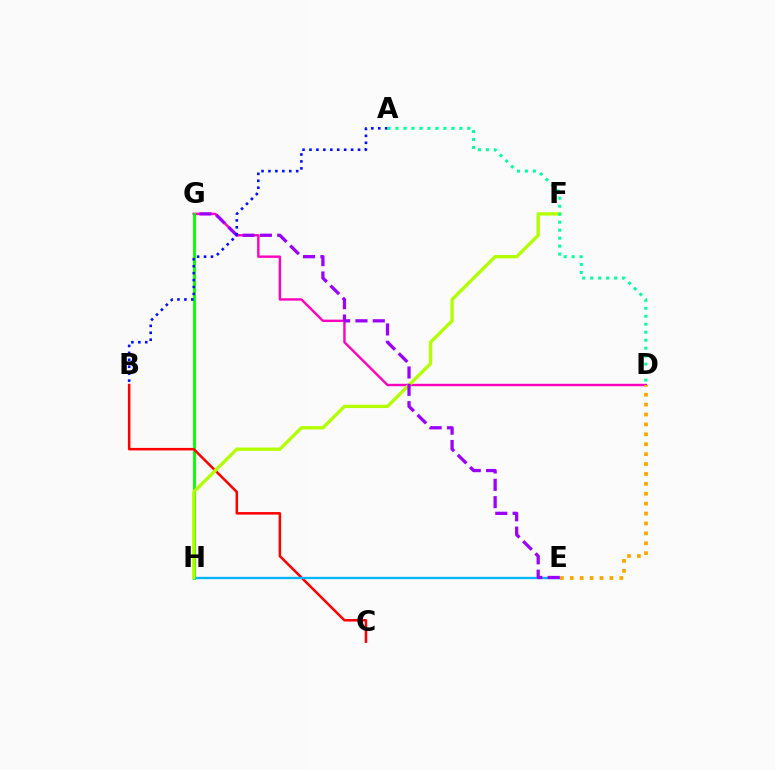{('D', 'G'): [{'color': '#ff00bd', 'line_style': 'solid', 'thickness': 1.73}], ('G', 'H'): [{'color': '#08ff00', 'line_style': 'solid', 'thickness': 2.09}], ('B', 'C'): [{'color': '#ff0000', 'line_style': 'solid', 'thickness': 1.82}], ('E', 'H'): [{'color': '#00b5ff', 'line_style': 'solid', 'thickness': 1.68}], ('F', 'H'): [{'color': '#b3ff00', 'line_style': 'solid', 'thickness': 2.39}], ('D', 'E'): [{'color': '#ffa500', 'line_style': 'dotted', 'thickness': 2.69}], ('E', 'G'): [{'color': '#9b00ff', 'line_style': 'dashed', 'thickness': 2.35}], ('A', 'B'): [{'color': '#0010ff', 'line_style': 'dotted', 'thickness': 1.88}], ('A', 'D'): [{'color': '#00ff9d', 'line_style': 'dotted', 'thickness': 2.17}]}